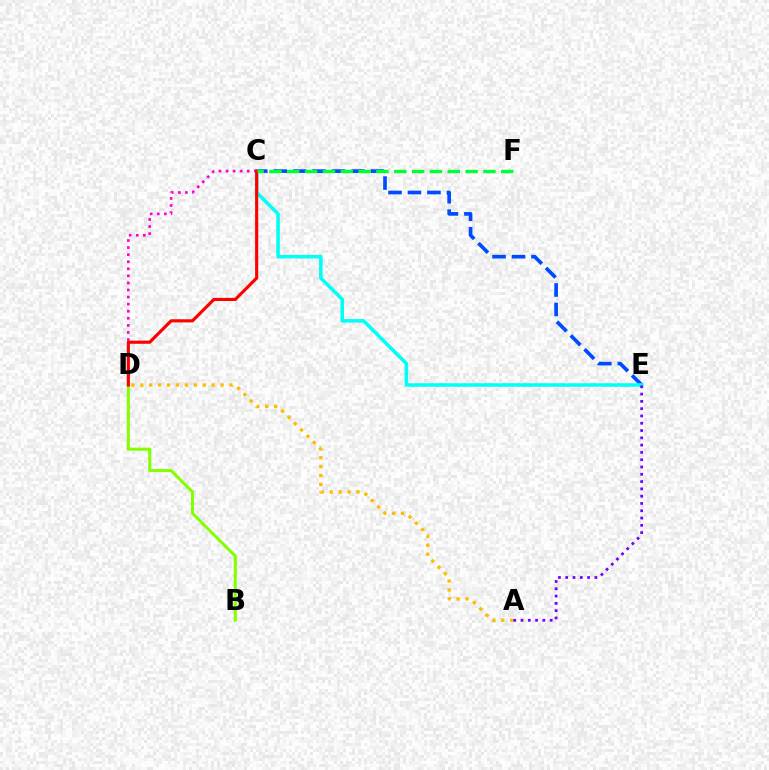{('C', 'E'): [{'color': '#004bff', 'line_style': 'dashed', 'thickness': 2.64}, {'color': '#00fff6', 'line_style': 'solid', 'thickness': 2.55}], ('B', 'D'): [{'color': '#84ff00', 'line_style': 'solid', 'thickness': 2.19}], ('A', 'D'): [{'color': '#ffbd00', 'line_style': 'dotted', 'thickness': 2.42}], ('A', 'E'): [{'color': '#7200ff', 'line_style': 'dotted', 'thickness': 1.98}], ('C', 'D'): [{'color': '#ff00cf', 'line_style': 'dotted', 'thickness': 1.92}, {'color': '#ff0000', 'line_style': 'solid', 'thickness': 2.25}], ('C', 'F'): [{'color': '#00ff39', 'line_style': 'dashed', 'thickness': 2.42}]}